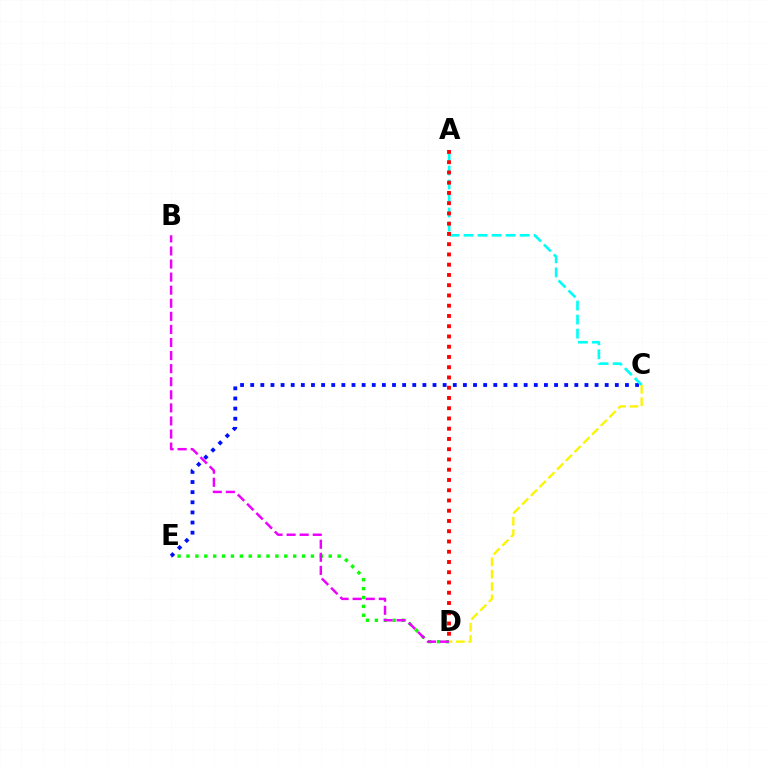{('D', 'E'): [{'color': '#08ff00', 'line_style': 'dotted', 'thickness': 2.41}], ('B', 'D'): [{'color': '#ee00ff', 'line_style': 'dashed', 'thickness': 1.78}], ('C', 'E'): [{'color': '#0010ff', 'line_style': 'dotted', 'thickness': 2.75}], ('A', 'C'): [{'color': '#00fff6', 'line_style': 'dashed', 'thickness': 1.9}], ('C', 'D'): [{'color': '#fcf500', 'line_style': 'dashed', 'thickness': 1.68}], ('A', 'D'): [{'color': '#ff0000', 'line_style': 'dotted', 'thickness': 2.79}]}